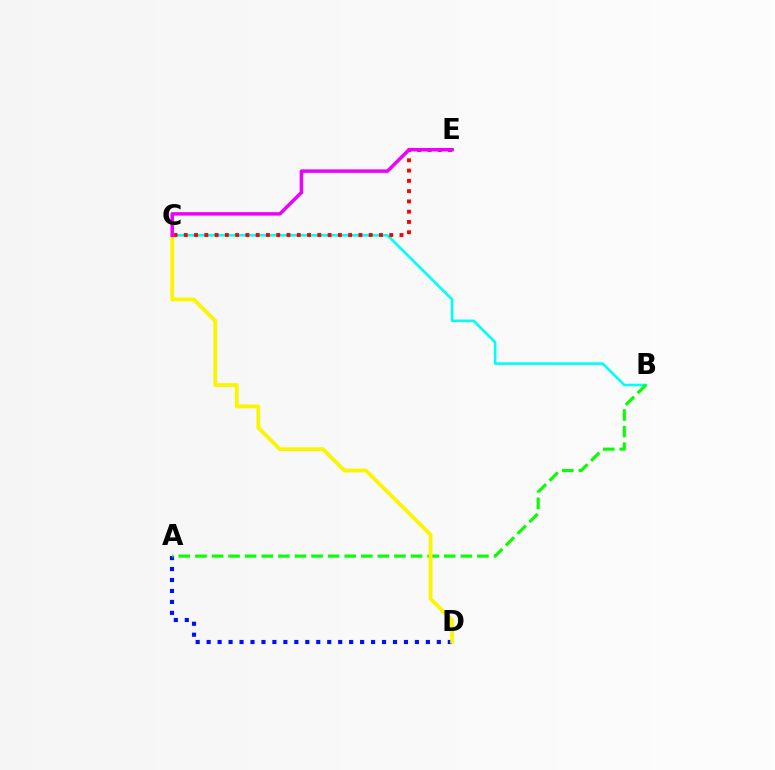{('A', 'D'): [{'color': '#0010ff', 'line_style': 'dotted', 'thickness': 2.98}], ('B', 'C'): [{'color': '#00fff6', 'line_style': 'solid', 'thickness': 1.89}], ('C', 'E'): [{'color': '#ff0000', 'line_style': 'dotted', 'thickness': 2.79}, {'color': '#ee00ff', 'line_style': 'solid', 'thickness': 2.51}], ('A', 'B'): [{'color': '#08ff00', 'line_style': 'dashed', 'thickness': 2.25}], ('C', 'D'): [{'color': '#fcf500', 'line_style': 'solid', 'thickness': 2.74}]}